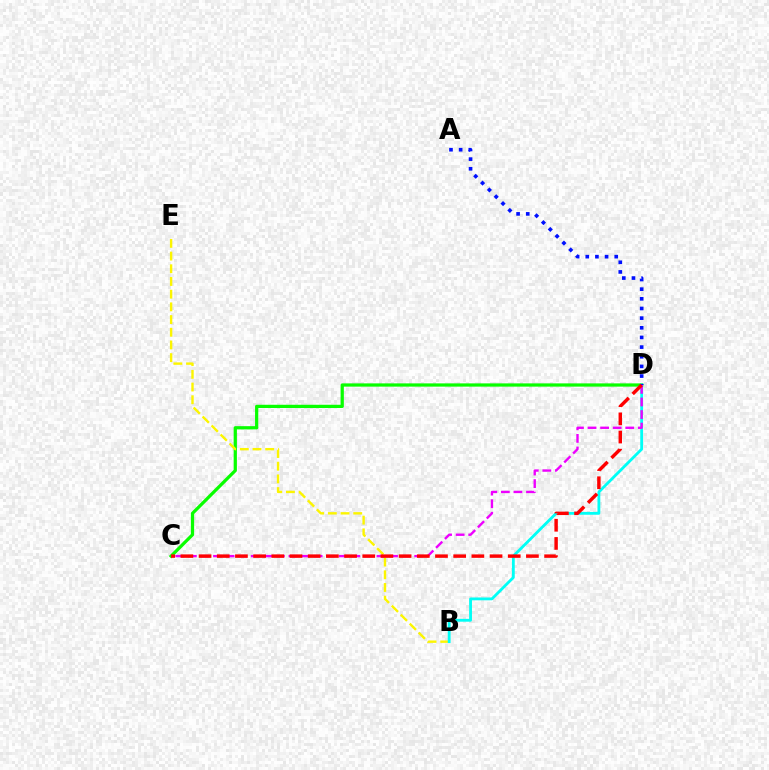{('C', 'D'): [{'color': '#08ff00', 'line_style': 'solid', 'thickness': 2.33}, {'color': '#ee00ff', 'line_style': 'dashed', 'thickness': 1.71}, {'color': '#ff0000', 'line_style': 'dashed', 'thickness': 2.47}], ('B', 'E'): [{'color': '#fcf500', 'line_style': 'dashed', 'thickness': 1.72}], ('B', 'D'): [{'color': '#00fff6', 'line_style': 'solid', 'thickness': 2.03}], ('A', 'D'): [{'color': '#0010ff', 'line_style': 'dotted', 'thickness': 2.62}]}